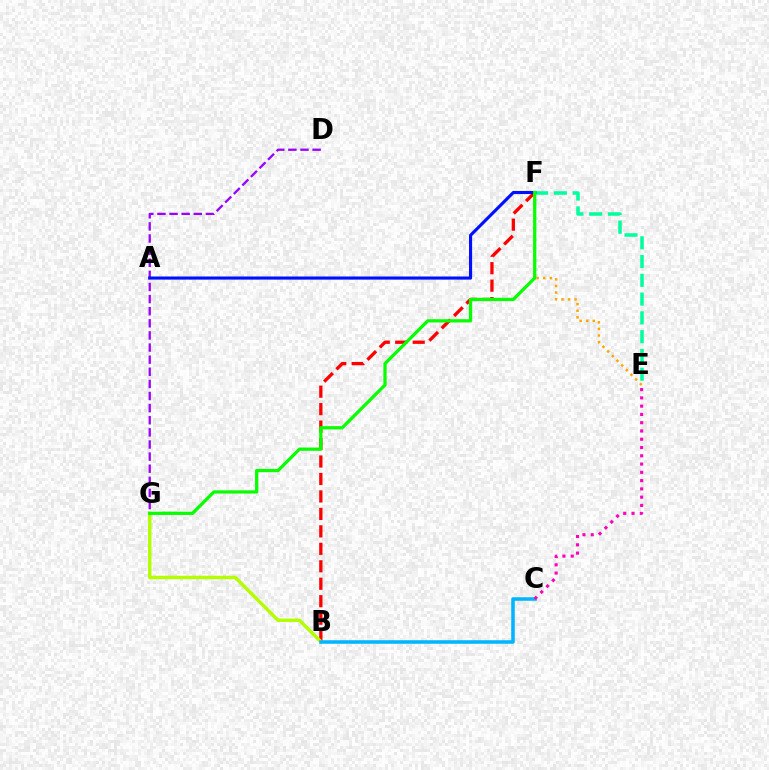{('B', 'F'): [{'color': '#ff0000', 'line_style': 'dashed', 'thickness': 2.37}], ('B', 'G'): [{'color': '#b3ff00', 'line_style': 'solid', 'thickness': 2.48}], ('B', 'C'): [{'color': '#00b5ff', 'line_style': 'solid', 'thickness': 2.55}], ('E', 'F'): [{'color': '#00ff9d', 'line_style': 'dashed', 'thickness': 2.55}, {'color': '#ffa500', 'line_style': 'dotted', 'thickness': 1.79}], ('D', 'G'): [{'color': '#9b00ff', 'line_style': 'dashed', 'thickness': 1.65}], ('A', 'F'): [{'color': '#0010ff', 'line_style': 'solid', 'thickness': 2.25}], ('F', 'G'): [{'color': '#08ff00', 'line_style': 'solid', 'thickness': 2.34}], ('C', 'E'): [{'color': '#ff00bd', 'line_style': 'dotted', 'thickness': 2.25}]}